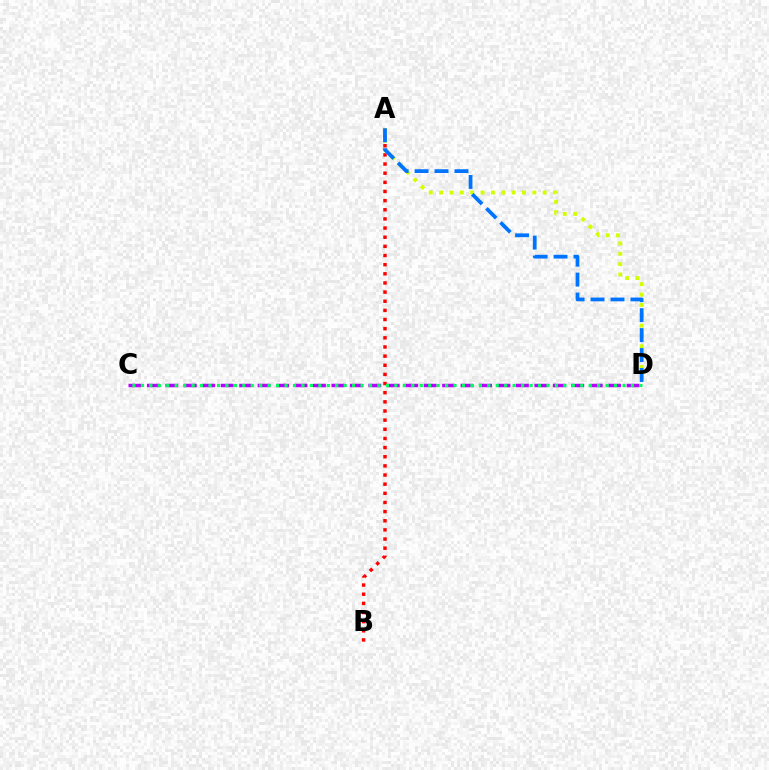{('A', 'B'): [{'color': '#ff0000', 'line_style': 'dotted', 'thickness': 2.49}], ('A', 'D'): [{'color': '#d1ff00', 'line_style': 'dotted', 'thickness': 2.81}, {'color': '#0074ff', 'line_style': 'dashed', 'thickness': 2.71}], ('C', 'D'): [{'color': '#b900ff', 'line_style': 'dashed', 'thickness': 2.51}, {'color': '#00ff5c', 'line_style': 'dotted', 'thickness': 2.3}]}